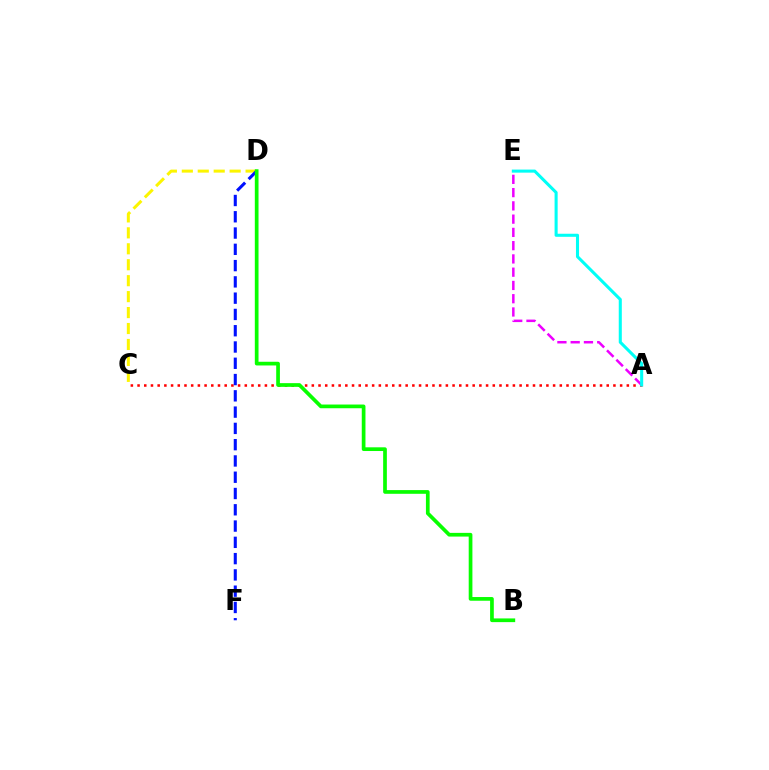{('C', 'D'): [{'color': '#fcf500', 'line_style': 'dashed', 'thickness': 2.17}], ('A', 'C'): [{'color': '#ff0000', 'line_style': 'dotted', 'thickness': 1.82}], ('A', 'E'): [{'color': '#ee00ff', 'line_style': 'dashed', 'thickness': 1.8}, {'color': '#00fff6', 'line_style': 'solid', 'thickness': 2.21}], ('D', 'F'): [{'color': '#0010ff', 'line_style': 'dashed', 'thickness': 2.21}], ('B', 'D'): [{'color': '#08ff00', 'line_style': 'solid', 'thickness': 2.67}]}